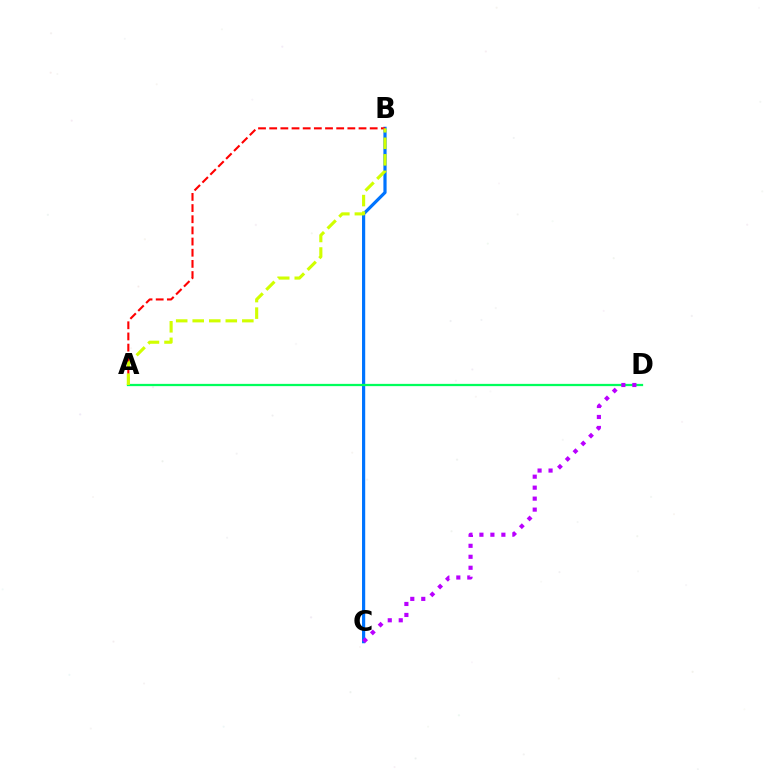{('B', 'C'): [{'color': '#0074ff', 'line_style': 'solid', 'thickness': 2.3}], ('A', 'D'): [{'color': '#00ff5c', 'line_style': 'solid', 'thickness': 1.63}], ('A', 'B'): [{'color': '#ff0000', 'line_style': 'dashed', 'thickness': 1.52}, {'color': '#d1ff00', 'line_style': 'dashed', 'thickness': 2.25}], ('C', 'D'): [{'color': '#b900ff', 'line_style': 'dotted', 'thickness': 2.98}]}